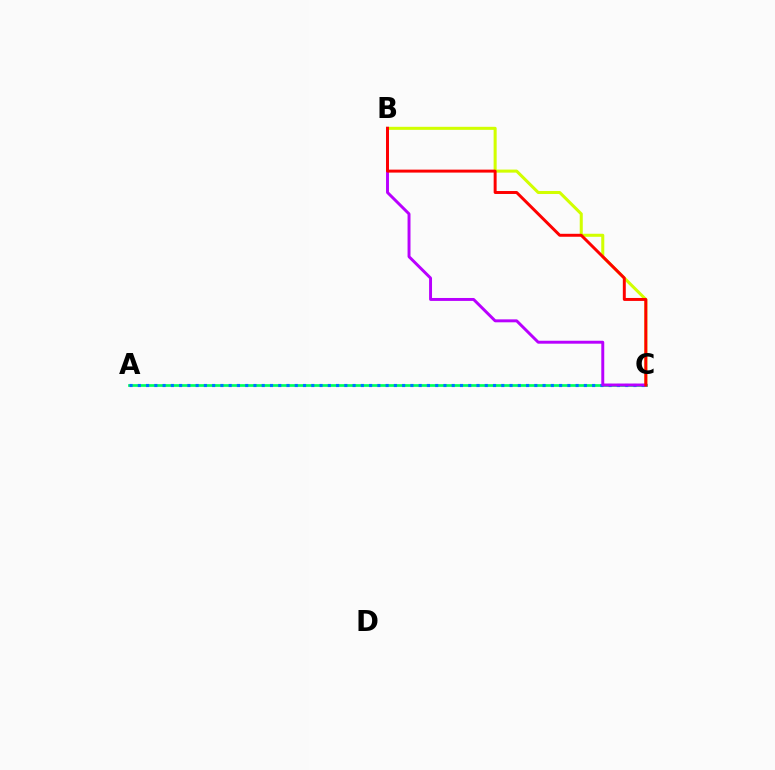{('B', 'C'): [{'color': '#d1ff00', 'line_style': 'solid', 'thickness': 2.19}, {'color': '#b900ff', 'line_style': 'solid', 'thickness': 2.12}, {'color': '#ff0000', 'line_style': 'solid', 'thickness': 2.13}], ('A', 'C'): [{'color': '#00ff5c', 'line_style': 'solid', 'thickness': 1.95}, {'color': '#0074ff', 'line_style': 'dotted', 'thickness': 2.24}]}